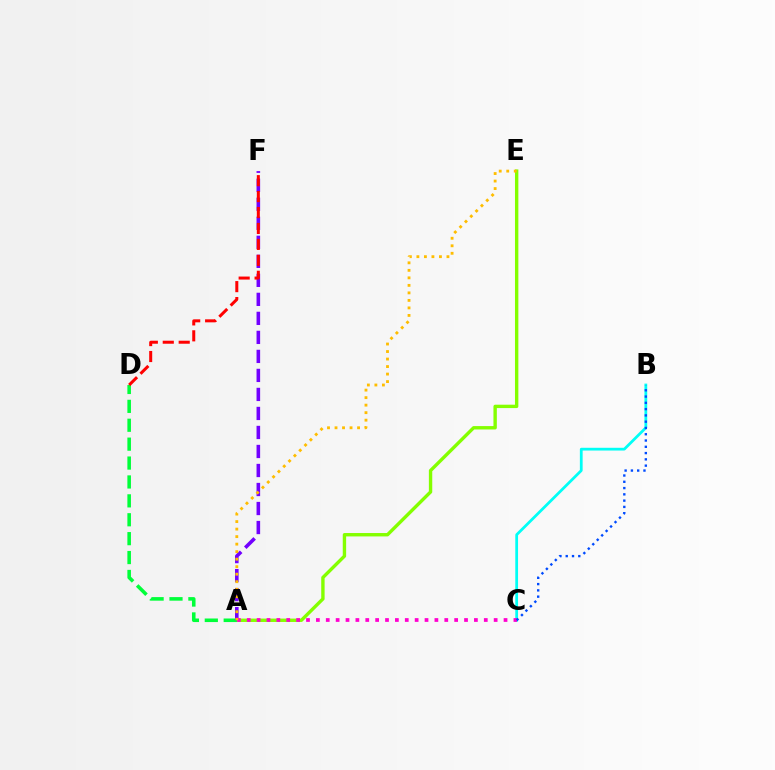{('A', 'E'): [{'color': '#84ff00', 'line_style': 'solid', 'thickness': 2.43}, {'color': '#ffbd00', 'line_style': 'dotted', 'thickness': 2.04}], ('A', 'D'): [{'color': '#00ff39', 'line_style': 'dashed', 'thickness': 2.57}], ('A', 'F'): [{'color': '#7200ff', 'line_style': 'dashed', 'thickness': 2.58}], ('D', 'F'): [{'color': '#ff0000', 'line_style': 'dashed', 'thickness': 2.17}], ('B', 'C'): [{'color': '#00fff6', 'line_style': 'solid', 'thickness': 1.99}, {'color': '#004bff', 'line_style': 'dotted', 'thickness': 1.71}], ('A', 'C'): [{'color': '#ff00cf', 'line_style': 'dotted', 'thickness': 2.68}]}